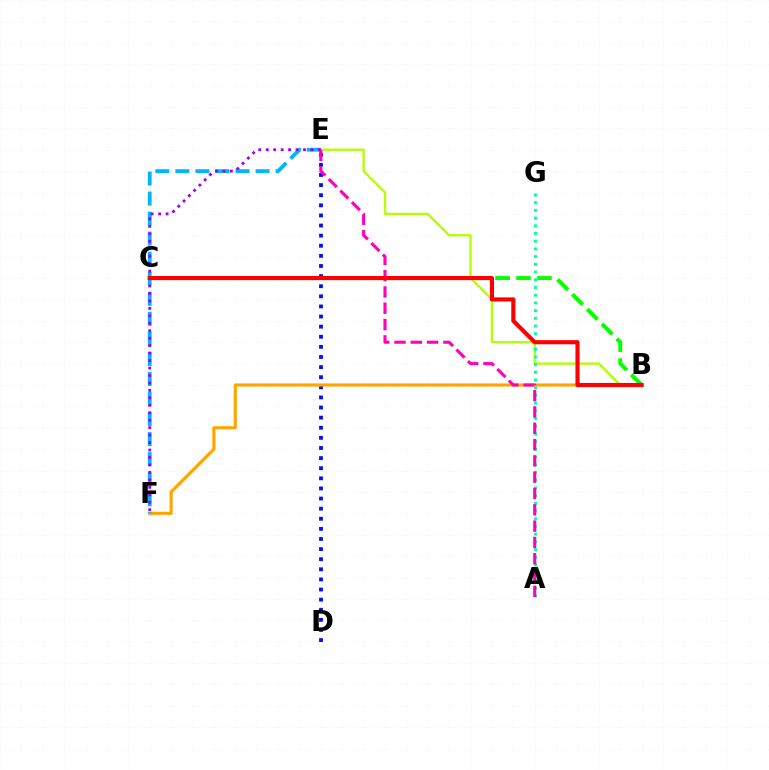{('B', 'E'): [{'color': '#b3ff00', 'line_style': 'solid', 'thickness': 1.67}], ('D', 'E'): [{'color': '#0010ff', 'line_style': 'dotted', 'thickness': 2.75}], ('A', 'G'): [{'color': '#00ff9d', 'line_style': 'dotted', 'thickness': 2.09}], ('B', 'F'): [{'color': '#ffa500', 'line_style': 'solid', 'thickness': 2.26}], ('E', 'F'): [{'color': '#00b5ff', 'line_style': 'dashed', 'thickness': 2.72}, {'color': '#9b00ff', 'line_style': 'dotted', 'thickness': 2.03}], ('B', 'C'): [{'color': '#08ff00', 'line_style': 'dashed', 'thickness': 2.85}, {'color': '#ff0000', 'line_style': 'solid', 'thickness': 2.96}], ('A', 'E'): [{'color': '#ff00bd', 'line_style': 'dashed', 'thickness': 2.22}]}